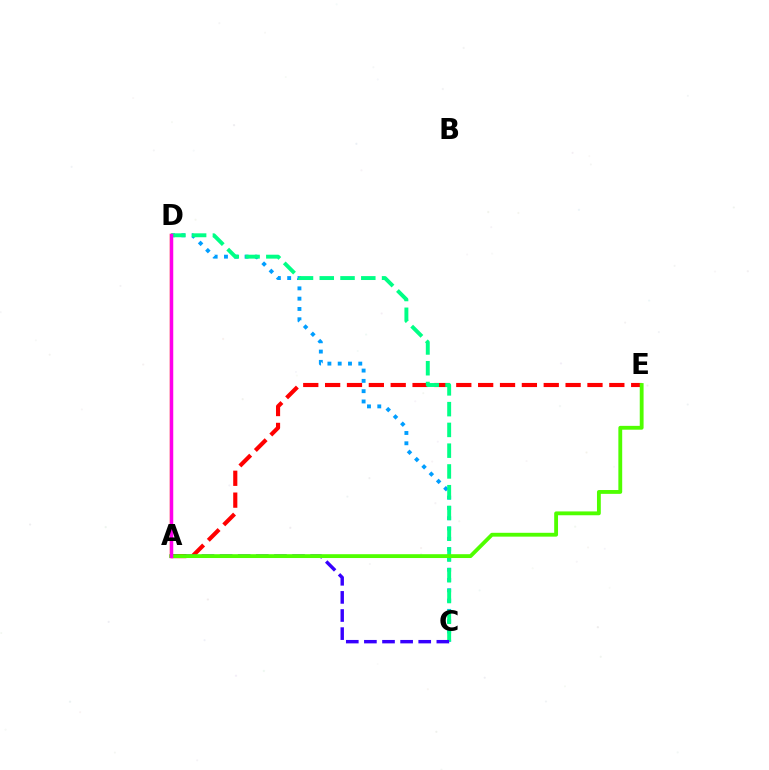{('C', 'D'): [{'color': '#009eff', 'line_style': 'dotted', 'thickness': 2.8}, {'color': '#00ff86', 'line_style': 'dashed', 'thickness': 2.82}], ('A', 'E'): [{'color': '#ff0000', 'line_style': 'dashed', 'thickness': 2.97}, {'color': '#4fff00', 'line_style': 'solid', 'thickness': 2.76}], ('A', 'D'): [{'color': '#ffd500', 'line_style': 'solid', 'thickness': 1.78}, {'color': '#ff00ed', 'line_style': 'solid', 'thickness': 2.51}], ('A', 'C'): [{'color': '#3700ff', 'line_style': 'dashed', 'thickness': 2.46}]}